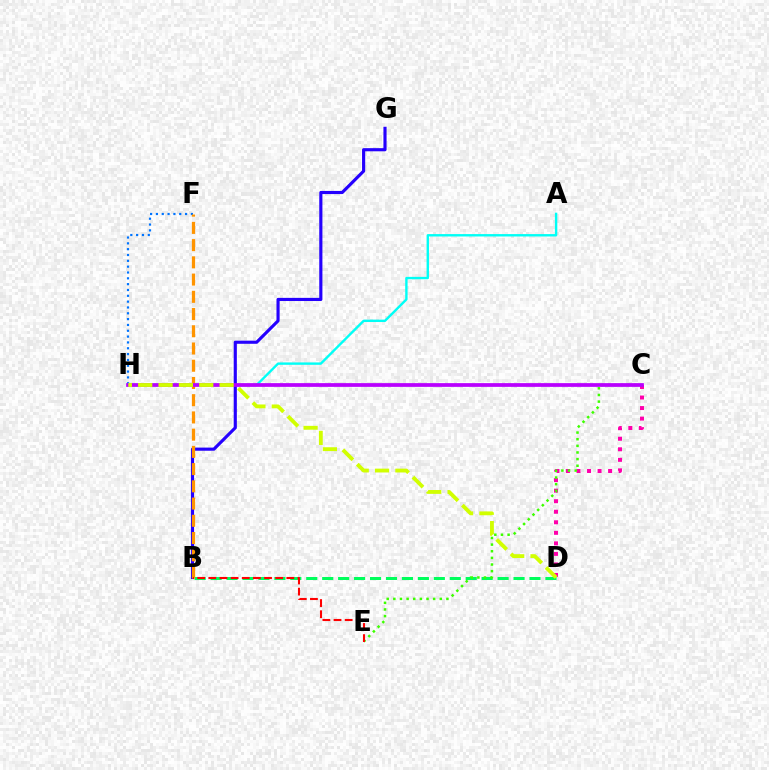{('B', 'D'): [{'color': '#00ff5c', 'line_style': 'dashed', 'thickness': 2.17}], ('C', 'D'): [{'color': '#ff00ac', 'line_style': 'dotted', 'thickness': 2.86}], ('A', 'H'): [{'color': '#00fff6', 'line_style': 'solid', 'thickness': 1.71}], ('B', 'G'): [{'color': '#2500ff', 'line_style': 'solid', 'thickness': 2.26}], ('C', 'E'): [{'color': '#3dff00', 'line_style': 'dotted', 'thickness': 1.8}], ('F', 'H'): [{'color': '#0074ff', 'line_style': 'dotted', 'thickness': 1.58}], ('B', 'F'): [{'color': '#ff9400', 'line_style': 'dashed', 'thickness': 2.34}], ('C', 'H'): [{'color': '#b900ff', 'line_style': 'solid', 'thickness': 2.69}], ('D', 'H'): [{'color': '#d1ff00', 'line_style': 'dashed', 'thickness': 2.76}], ('B', 'E'): [{'color': '#ff0000', 'line_style': 'dashed', 'thickness': 1.51}]}